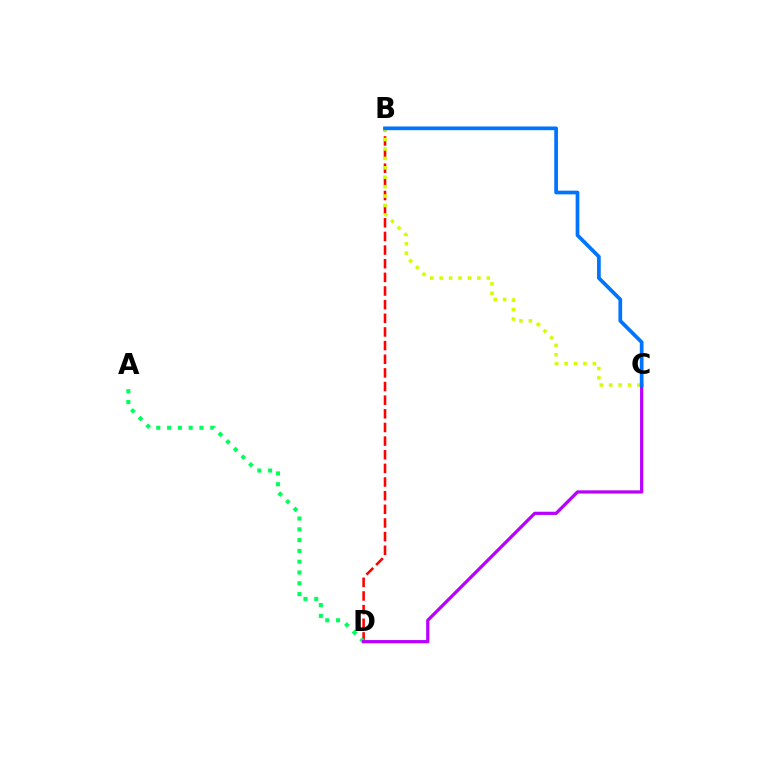{('B', 'D'): [{'color': '#ff0000', 'line_style': 'dashed', 'thickness': 1.85}], ('A', 'D'): [{'color': '#00ff5c', 'line_style': 'dotted', 'thickness': 2.93}], ('B', 'C'): [{'color': '#d1ff00', 'line_style': 'dotted', 'thickness': 2.56}, {'color': '#0074ff', 'line_style': 'solid', 'thickness': 2.67}], ('C', 'D'): [{'color': '#b900ff', 'line_style': 'solid', 'thickness': 2.32}]}